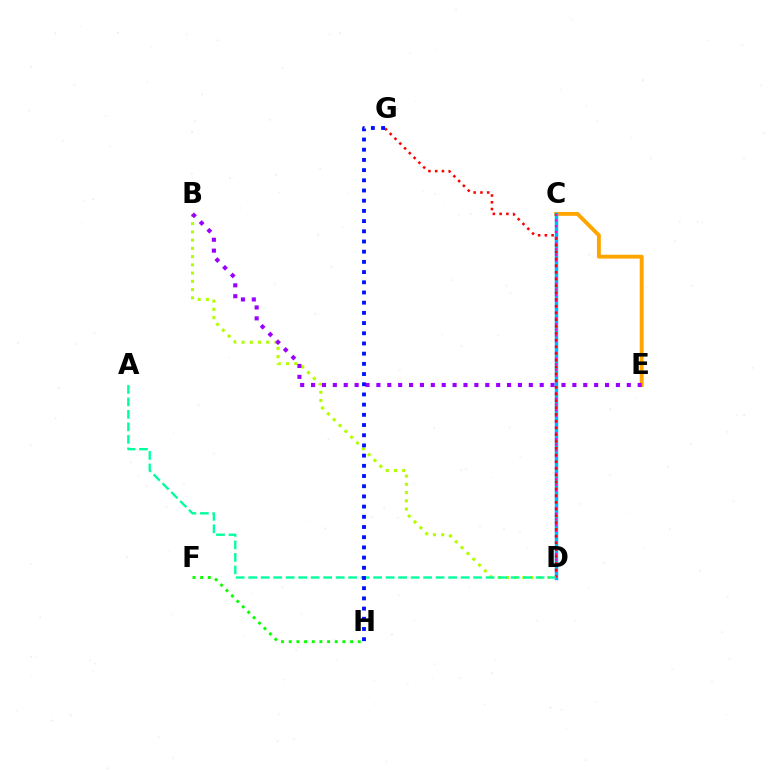{('F', 'H'): [{'color': '#08ff00', 'line_style': 'dotted', 'thickness': 2.09}], ('C', 'E'): [{'color': '#ffa500', 'line_style': 'solid', 'thickness': 2.8}], ('B', 'D'): [{'color': '#b3ff00', 'line_style': 'dotted', 'thickness': 2.24}], ('B', 'E'): [{'color': '#9b00ff', 'line_style': 'dotted', 'thickness': 2.96}], ('C', 'D'): [{'color': '#00b5ff', 'line_style': 'solid', 'thickness': 2.5}, {'color': '#ff00bd', 'line_style': 'dotted', 'thickness': 1.56}], ('D', 'G'): [{'color': '#ff0000', 'line_style': 'dotted', 'thickness': 1.84}], ('A', 'D'): [{'color': '#00ff9d', 'line_style': 'dashed', 'thickness': 1.7}], ('G', 'H'): [{'color': '#0010ff', 'line_style': 'dotted', 'thickness': 2.77}]}